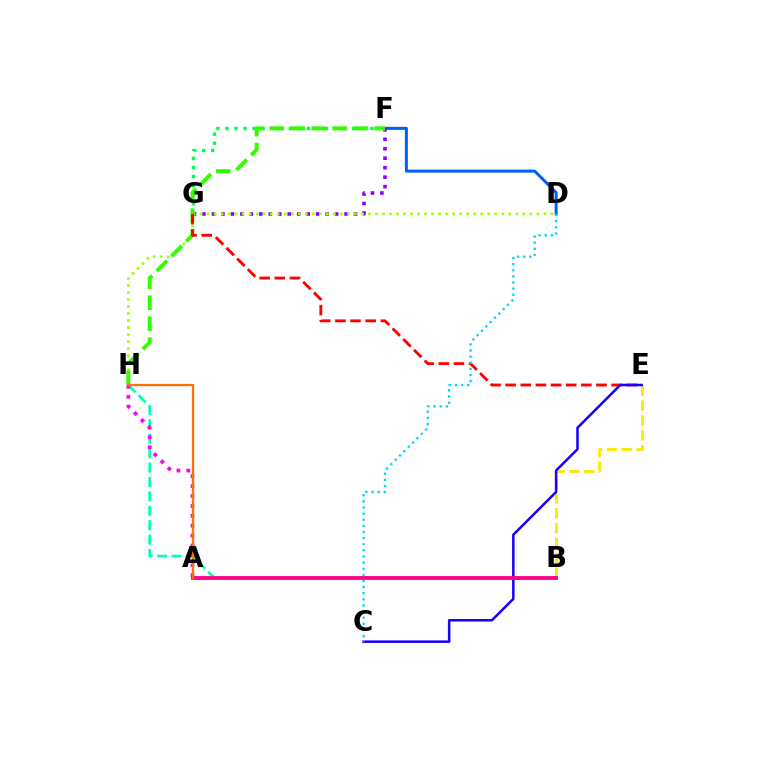{('F', 'G'): [{'color': '#00ff45', 'line_style': 'dotted', 'thickness': 2.46}, {'color': '#8a00ff', 'line_style': 'dotted', 'thickness': 2.57}], ('D', 'F'): [{'color': '#005dff', 'line_style': 'solid', 'thickness': 2.14}], ('D', 'H'): [{'color': '#a2ff00', 'line_style': 'dotted', 'thickness': 1.91}], ('B', 'E'): [{'color': '#ffe600', 'line_style': 'dashed', 'thickness': 2.02}], ('F', 'H'): [{'color': '#31ff00', 'line_style': 'dashed', 'thickness': 2.85}], ('E', 'G'): [{'color': '#ff0000', 'line_style': 'dashed', 'thickness': 2.06}], ('C', 'E'): [{'color': '#1900ff', 'line_style': 'solid', 'thickness': 1.81}], ('B', 'H'): [{'color': '#00ffbb', 'line_style': 'dashed', 'thickness': 1.96}], ('A', 'B'): [{'color': '#ff0088', 'line_style': 'solid', 'thickness': 2.79}], ('A', 'H'): [{'color': '#fa00f9', 'line_style': 'dotted', 'thickness': 2.69}, {'color': '#ff7000', 'line_style': 'solid', 'thickness': 1.64}], ('C', 'D'): [{'color': '#00d3ff', 'line_style': 'dotted', 'thickness': 1.66}]}